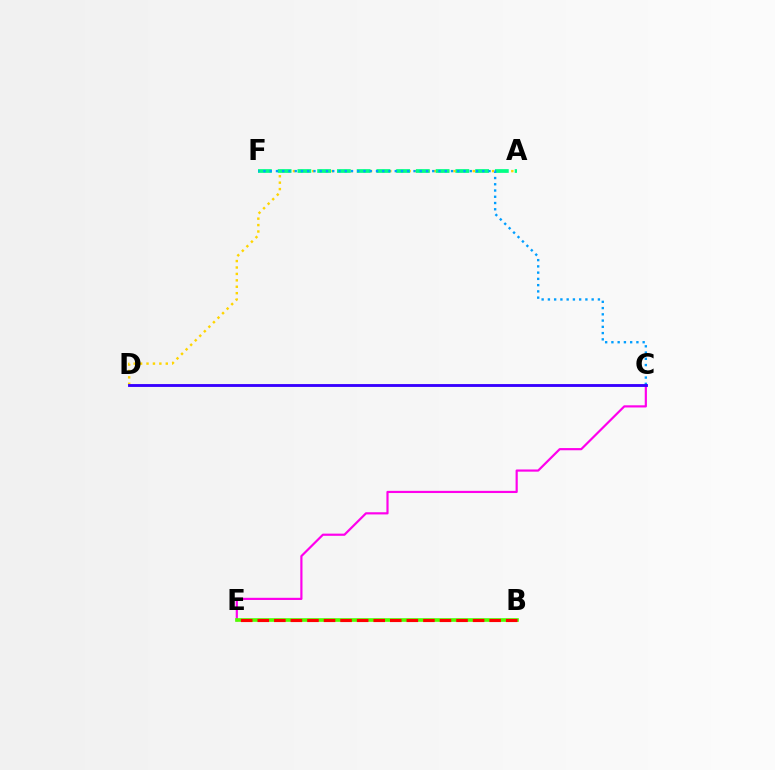{('A', 'D'): [{'color': '#ffd500', 'line_style': 'dotted', 'thickness': 1.74}], ('C', 'E'): [{'color': '#ff00ed', 'line_style': 'solid', 'thickness': 1.57}], ('B', 'E'): [{'color': '#4fff00', 'line_style': 'solid', 'thickness': 2.63}, {'color': '#ff0000', 'line_style': 'dashed', 'thickness': 2.25}], ('A', 'F'): [{'color': '#00ff86', 'line_style': 'dashed', 'thickness': 2.68}], ('C', 'F'): [{'color': '#009eff', 'line_style': 'dotted', 'thickness': 1.7}], ('C', 'D'): [{'color': '#3700ff', 'line_style': 'solid', 'thickness': 2.06}]}